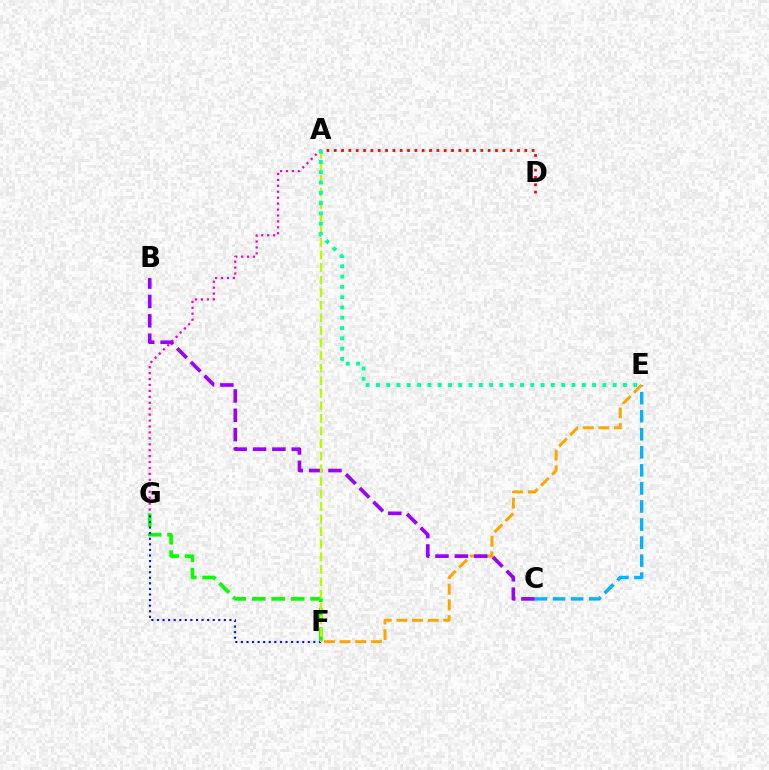{('C', 'E'): [{'color': '#00b5ff', 'line_style': 'dashed', 'thickness': 2.45}], ('E', 'F'): [{'color': '#ffa500', 'line_style': 'dashed', 'thickness': 2.13}], ('F', 'G'): [{'color': '#08ff00', 'line_style': 'dashed', 'thickness': 2.65}, {'color': '#0010ff', 'line_style': 'dotted', 'thickness': 1.51}], ('A', 'G'): [{'color': '#ff00bd', 'line_style': 'dotted', 'thickness': 1.61}], ('B', 'C'): [{'color': '#9b00ff', 'line_style': 'dashed', 'thickness': 2.63}], ('A', 'F'): [{'color': '#b3ff00', 'line_style': 'dashed', 'thickness': 1.71}], ('A', 'D'): [{'color': '#ff0000', 'line_style': 'dotted', 'thickness': 1.99}], ('A', 'E'): [{'color': '#00ff9d', 'line_style': 'dotted', 'thickness': 2.8}]}